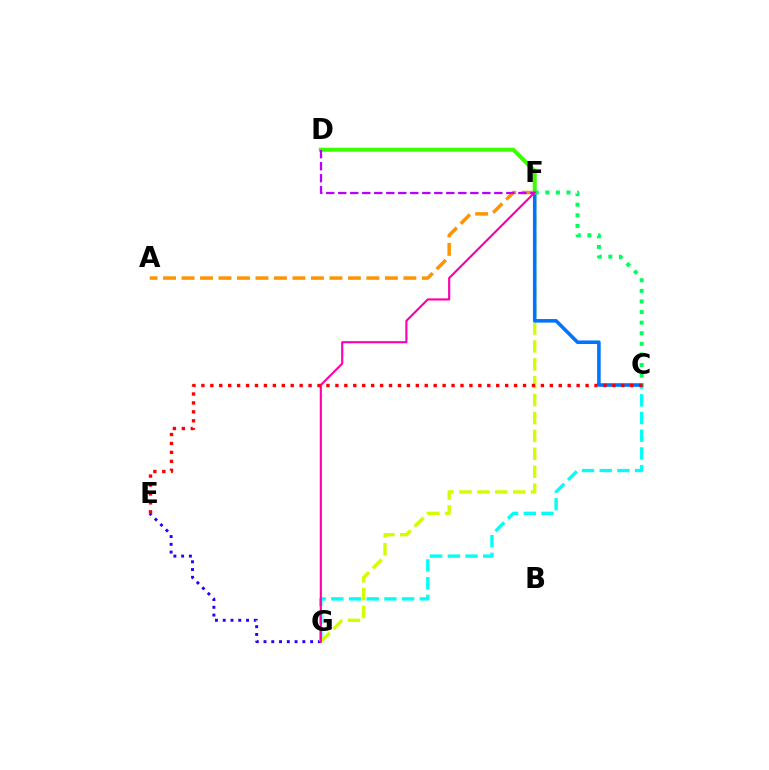{('E', 'G'): [{'color': '#2500ff', 'line_style': 'dotted', 'thickness': 2.11}], ('C', 'G'): [{'color': '#00fff6', 'line_style': 'dashed', 'thickness': 2.4}], ('D', 'F'): [{'color': '#3dff00', 'line_style': 'solid', 'thickness': 2.92}, {'color': '#b900ff', 'line_style': 'dashed', 'thickness': 1.63}], ('F', 'G'): [{'color': '#d1ff00', 'line_style': 'dashed', 'thickness': 2.43}, {'color': '#ff00ac', 'line_style': 'solid', 'thickness': 1.54}], ('C', 'F'): [{'color': '#0074ff', 'line_style': 'solid', 'thickness': 2.57}, {'color': '#00ff5c', 'line_style': 'dotted', 'thickness': 2.88}], ('A', 'F'): [{'color': '#ff9400', 'line_style': 'dashed', 'thickness': 2.51}], ('C', 'E'): [{'color': '#ff0000', 'line_style': 'dotted', 'thickness': 2.43}]}